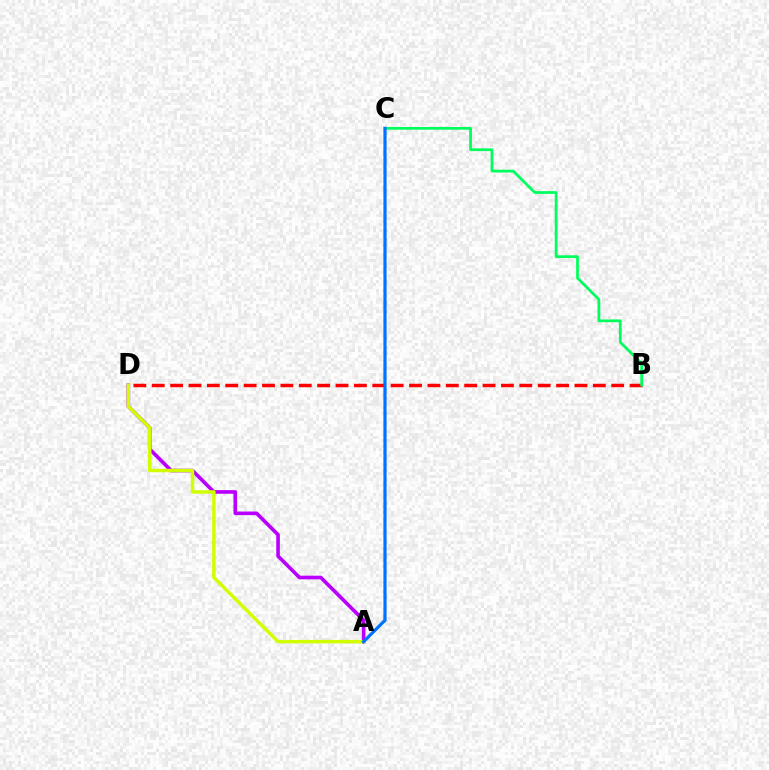{('B', 'D'): [{'color': '#ff0000', 'line_style': 'dashed', 'thickness': 2.5}], ('A', 'D'): [{'color': '#b900ff', 'line_style': 'solid', 'thickness': 2.62}, {'color': '#d1ff00', 'line_style': 'solid', 'thickness': 2.49}], ('B', 'C'): [{'color': '#00ff5c', 'line_style': 'solid', 'thickness': 1.99}], ('A', 'C'): [{'color': '#0074ff', 'line_style': 'solid', 'thickness': 2.31}]}